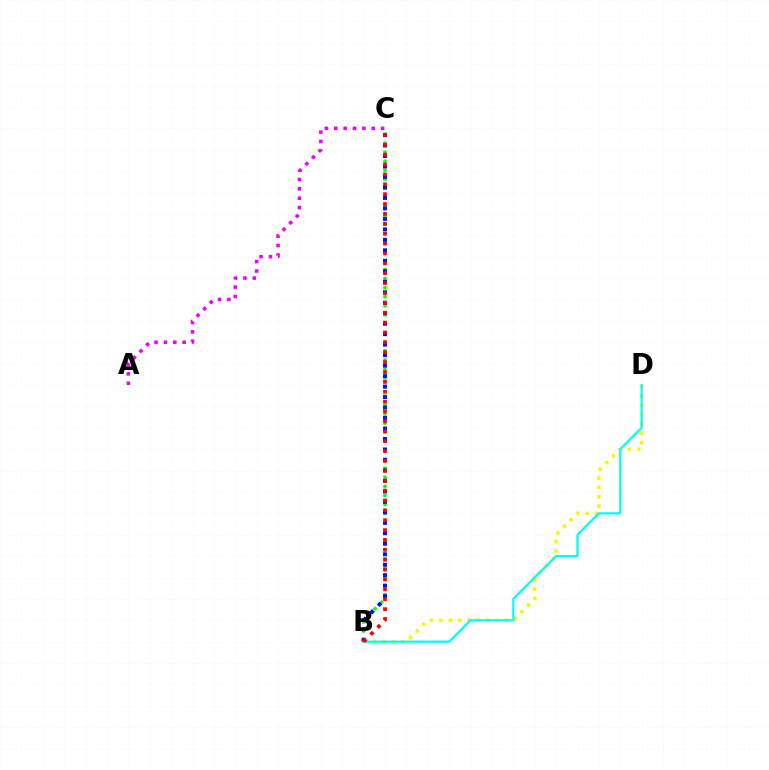{('B', 'C'): [{'color': '#08ff00', 'line_style': 'dotted', 'thickness': 2.45}, {'color': '#0010ff', 'line_style': 'dotted', 'thickness': 2.85}, {'color': '#ff0000', 'line_style': 'dotted', 'thickness': 2.68}], ('B', 'D'): [{'color': '#fcf500', 'line_style': 'dotted', 'thickness': 2.55}, {'color': '#00fff6', 'line_style': 'solid', 'thickness': 1.61}], ('A', 'C'): [{'color': '#ee00ff', 'line_style': 'dotted', 'thickness': 2.55}]}